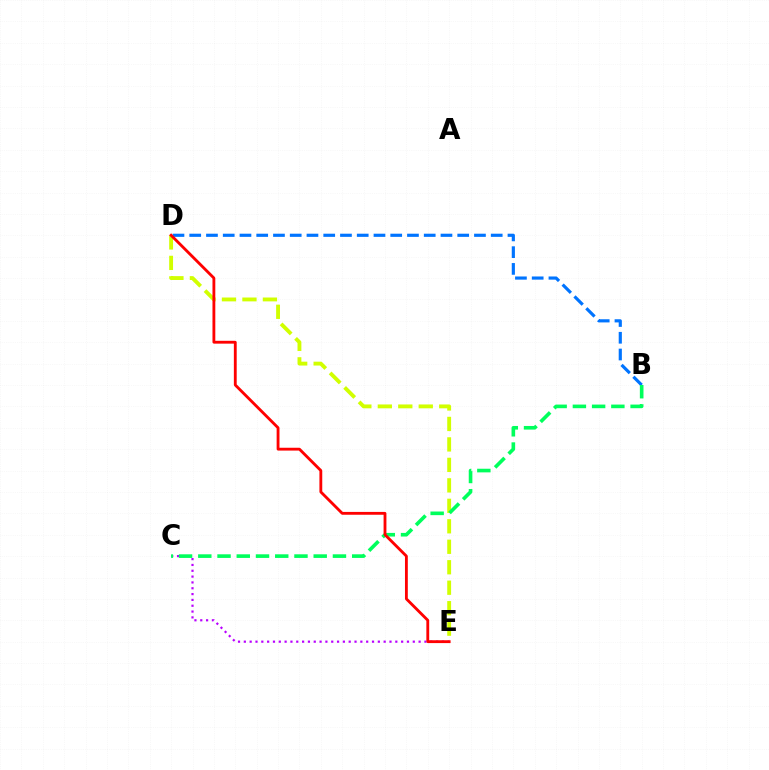{('C', 'E'): [{'color': '#b900ff', 'line_style': 'dotted', 'thickness': 1.58}], ('B', 'D'): [{'color': '#0074ff', 'line_style': 'dashed', 'thickness': 2.28}], ('D', 'E'): [{'color': '#d1ff00', 'line_style': 'dashed', 'thickness': 2.78}, {'color': '#ff0000', 'line_style': 'solid', 'thickness': 2.04}], ('B', 'C'): [{'color': '#00ff5c', 'line_style': 'dashed', 'thickness': 2.61}]}